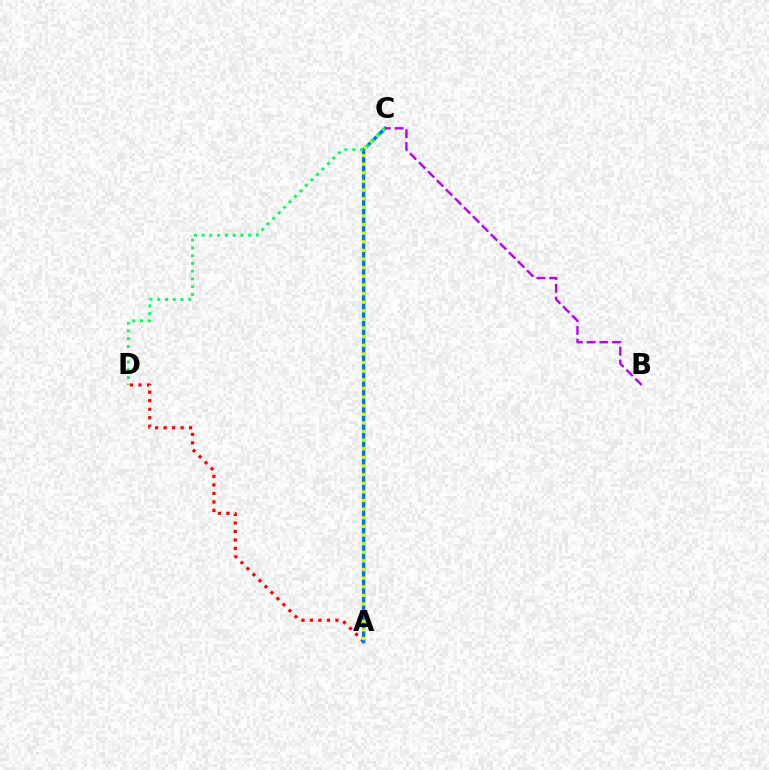{('A', 'D'): [{'color': '#ff0000', 'line_style': 'dotted', 'thickness': 2.31}], ('A', 'C'): [{'color': '#0074ff', 'line_style': 'solid', 'thickness': 2.46}, {'color': '#d1ff00', 'line_style': 'dotted', 'thickness': 2.34}], ('C', 'D'): [{'color': '#00ff5c', 'line_style': 'dotted', 'thickness': 2.11}], ('B', 'C'): [{'color': '#b900ff', 'line_style': 'dashed', 'thickness': 1.73}]}